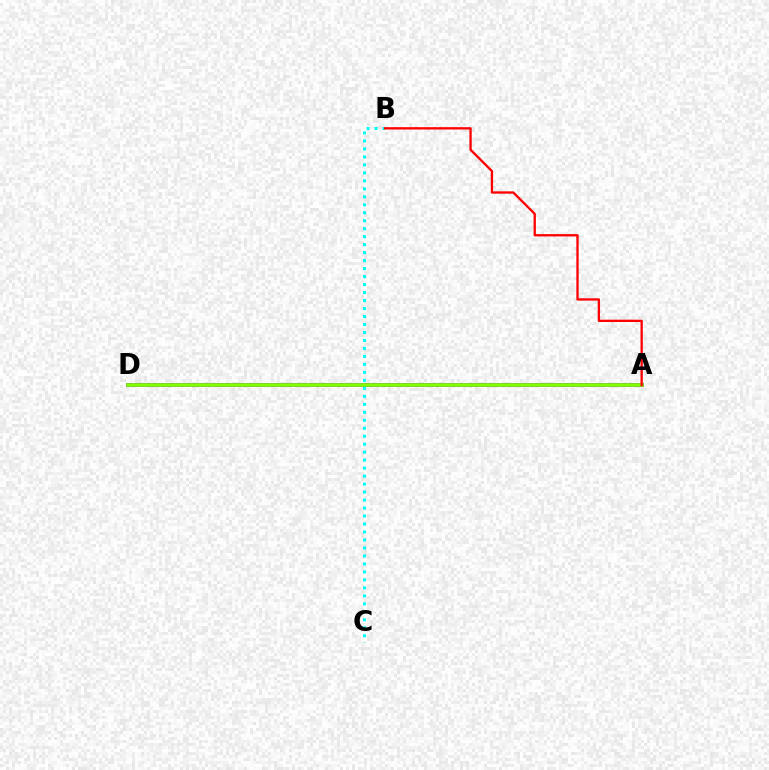{('A', 'D'): [{'color': '#7200ff', 'line_style': 'solid', 'thickness': 2.87}, {'color': '#84ff00', 'line_style': 'solid', 'thickness': 2.64}], ('B', 'C'): [{'color': '#00fff6', 'line_style': 'dotted', 'thickness': 2.17}], ('A', 'B'): [{'color': '#ff0000', 'line_style': 'solid', 'thickness': 1.67}]}